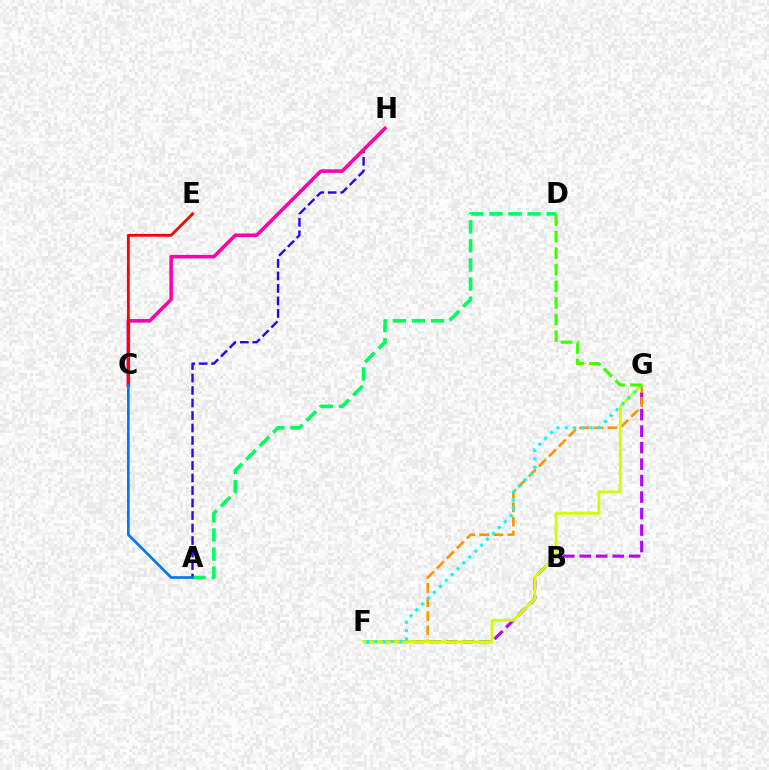{('F', 'G'): [{'color': '#b900ff', 'line_style': 'dashed', 'thickness': 2.24}, {'color': '#ff9400', 'line_style': 'dashed', 'thickness': 1.92}, {'color': '#d1ff00', 'line_style': 'solid', 'thickness': 2.02}, {'color': '#00fff6', 'line_style': 'dotted', 'thickness': 2.26}], ('A', 'D'): [{'color': '#00ff5c', 'line_style': 'dashed', 'thickness': 2.59}], ('A', 'H'): [{'color': '#2500ff', 'line_style': 'dashed', 'thickness': 1.7}], ('C', 'H'): [{'color': '#ff00ac', 'line_style': 'solid', 'thickness': 2.58}], ('C', 'E'): [{'color': '#ff0000', 'line_style': 'solid', 'thickness': 2.03}], ('A', 'C'): [{'color': '#0074ff', 'line_style': 'solid', 'thickness': 1.89}], ('D', 'G'): [{'color': '#3dff00', 'line_style': 'dashed', 'thickness': 2.25}]}